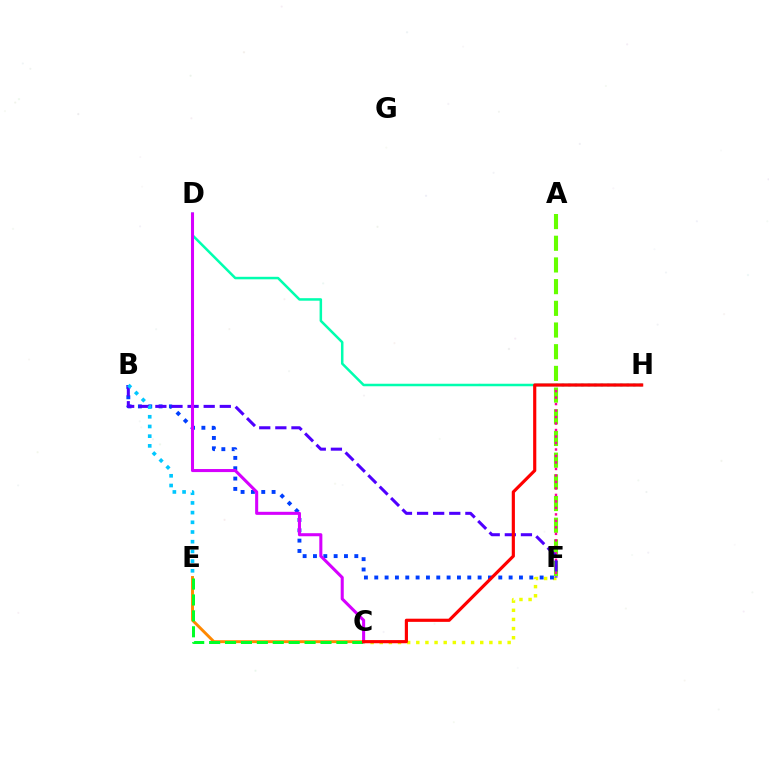{('A', 'F'): [{'color': '#66ff00', 'line_style': 'dashed', 'thickness': 2.95}], ('F', 'H'): [{'color': '#ff00a0', 'line_style': 'dotted', 'thickness': 1.76}], ('C', 'F'): [{'color': '#eeff00', 'line_style': 'dotted', 'thickness': 2.48}], ('B', 'F'): [{'color': '#003fff', 'line_style': 'dotted', 'thickness': 2.81}, {'color': '#4f00ff', 'line_style': 'dashed', 'thickness': 2.19}], ('D', 'H'): [{'color': '#00ffaf', 'line_style': 'solid', 'thickness': 1.81}], ('C', 'E'): [{'color': '#ff8800', 'line_style': 'solid', 'thickness': 2.1}, {'color': '#00ff27', 'line_style': 'dashed', 'thickness': 2.16}], ('C', 'D'): [{'color': '#d600ff', 'line_style': 'solid', 'thickness': 2.2}], ('B', 'E'): [{'color': '#00c7ff', 'line_style': 'dotted', 'thickness': 2.64}], ('C', 'H'): [{'color': '#ff0000', 'line_style': 'solid', 'thickness': 2.28}]}